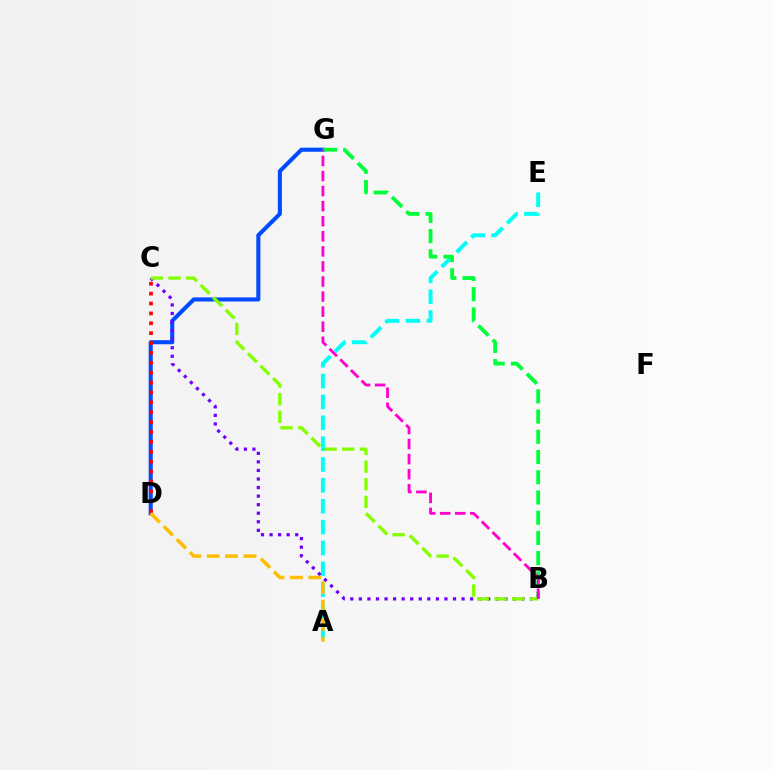{('D', 'G'): [{'color': '#004bff', 'line_style': 'solid', 'thickness': 2.93}], ('A', 'E'): [{'color': '#00fff6', 'line_style': 'dashed', 'thickness': 2.83}], ('C', 'D'): [{'color': '#ff0000', 'line_style': 'dotted', 'thickness': 2.69}], ('B', 'C'): [{'color': '#7200ff', 'line_style': 'dotted', 'thickness': 2.32}, {'color': '#84ff00', 'line_style': 'dashed', 'thickness': 2.39}], ('A', 'D'): [{'color': '#ffbd00', 'line_style': 'dashed', 'thickness': 2.5}], ('B', 'G'): [{'color': '#00ff39', 'line_style': 'dashed', 'thickness': 2.75}, {'color': '#ff00cf', 'line_style': 'dashed', 'thickness': 2.05}]}